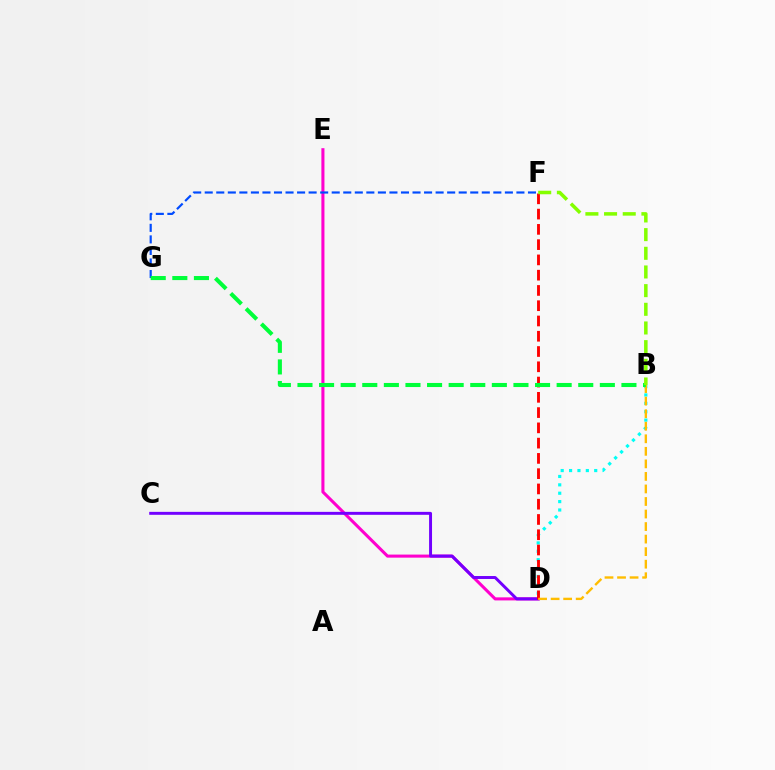{('D', 'E'): [{'color': '#ff00cf', 'line_style': 'solid', 'thickness': 2.21}], ('C', 'D'): [{'color': '#7200ff', 'line_style': 'solid', 'thickness': 2.12}], ('B', 'D'): [{'color': '#00fff6', 'line_style': 'dotted', 'thickness': 2.28}, {'color': '#ffbd00', 'line_style': 'dashed', 'thickness': 1.7}], ('F', 'G'): [{'color': '#004bff', 'line_style': 'dashed', 'thickness': 1.57}], ('D', 'F'): [{'color': '#ff0000', 'line_style': 'dashed', 'thickness': 2.07}], ('B', 'G'): [{'color': '#00ff39', 'line_style': 'dashed', 'thickness': 2.93}], ('B', 'F'): [{'color': '#84ff00', 'line_style': 'dashed', 'thickness': 2.54}]}